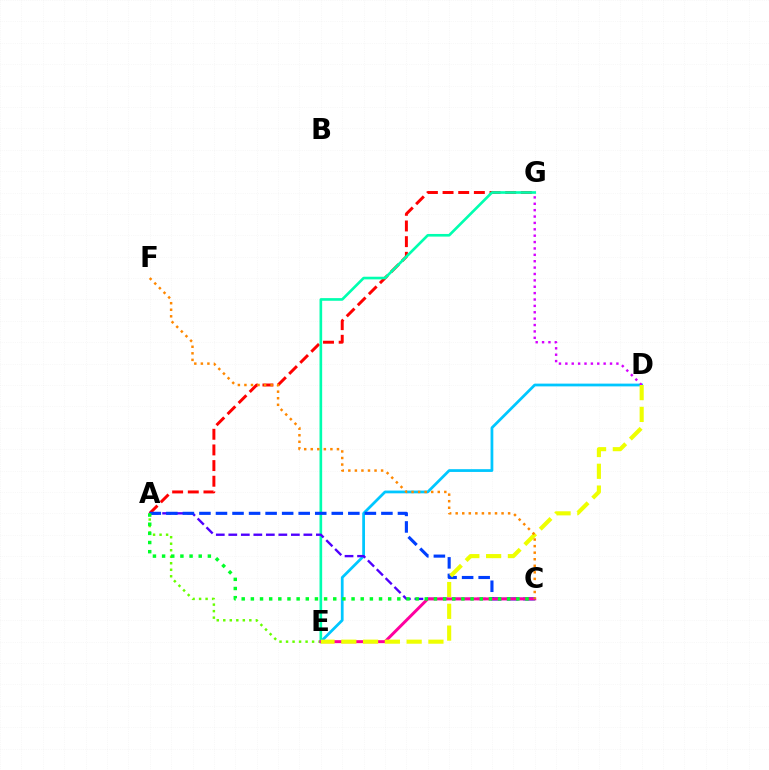{('A', 'G'): [{'color': '#ff0000', 'line_style': 'dashed', 'thickness': 2.13}], ('E', 'G'): [{'color': '#00ffaf', 'line_style': 'solid', 'thickness': 1.91}], ('A', 'E'): [{'color': '#66ff00', 'line_style': 'dotted', 'thickness': 1.77}], ('D', 'E'): [{'color': '#00c7ff', 'line_style': 'solid', 'thickness': 1.99}, {'color': '#eeff00', 'line_style': 'dashed', 'thickness': 2.96}], ('A', 'C'): [{'color': '#4f00ff', 'line_style': 'dashed', 'thickness': 1.7}, {'color': '#003fff', 'line_style': 'dashed', 'thickness': 2.25}, {'color': '#00ff27', 'line_style': 'dotted', 'thickness': 2.49}], ('D', 'G'): [{'color': '#d600ff', 'line_style': 'dotted', 'thickness': 1.73}], ('C', 'E'): [{'color': '#ff00a0', 'line_style': 'solid', 'thickness': 2.14}], ('C', 'F'): [{'color': '#ff8800', 'line_style': 'dotted', 'thickness': 1.78}]}